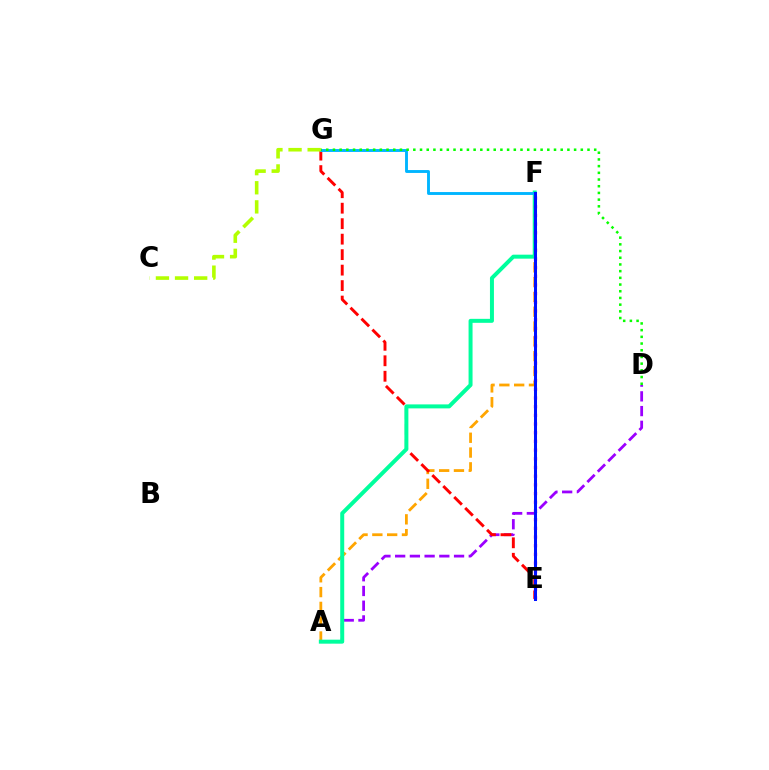{('A', 'F'): [{'color': '#ffa500', 'line_style': 'dashed', 'thickness': 2.01}, {'color': '#00ff9d', 'line_style': 'solid', 'thickness': 2.87}], ('A', 'D'): [{'color': '#9b00ff', 'line_style': 'dashed', 'thickness': 2.0}], ('E', 'G'): [{'color': '#ff0000', 'line_style': 'dashed', 'thickness': 2.1}], ('F', 'G'): [{'color': '#00b5ff', 'line_style': 'solid', 'thickness': 2.08}], ('D', 'G'): [{'color': '#08ff00', 'line_style': 'dotted', 'thickness': 1.82}], ('E', 'F'): [{'color': '#ff00bd', 'line_style': 'dotted', 'thickness': 2.36}, {'color': '#0010ff', 'line_style': 'solid', 'thickness': 2.17}], ('C', 'G'): [{'color': '#b3ff00', 'line_style': 'dashed', 'thickness': 2.6}]}